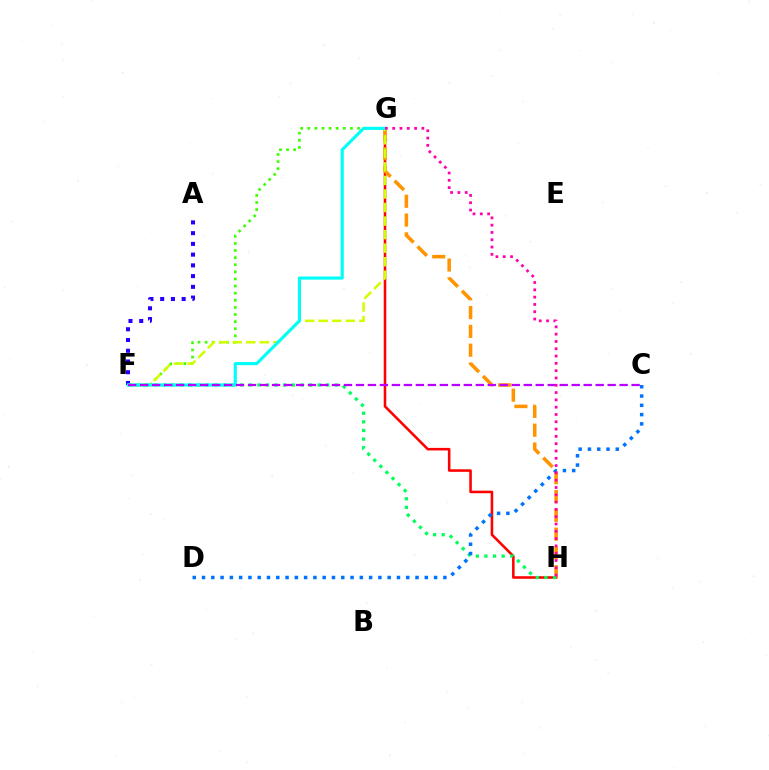{('A', 'F'): [{'color': '#2500ff', 'line_style': 'dotted', 'thickness': 2.92}], ('G', 'H'): [{'color': '#ff0000', 'line_style': 'solid', 'thickness': 1.84}, {'color': '#ff9400', 'line_style': 'dashed', 'thickness': 2.55}, {'color': '#ff00ac', 'line_style': 'dotted', 'thickness': 1.98}], ('F', 'G'): [{'color': '#3dff00', 'line_style': 'dotted', 'thickness': 1.93}, {'color': '#d1ff00', 'line_style': 'dashed', 'thickness': 1.84}, {'color': '#00fff6', 'line_style': 'solid', 'thickness': 2.26}], ('F', 'H'): [{'color': '#00ff5c', 'line_style': 'dotted', 'thickness': 2.34}], ('C', 'D'): [{'color': '#0074ff', 'line_style': 'dotted', 'thickness': 2.52}], ('C', 'F'): [{'color': '#b900ff', 'line_style': 'dashed', 'thickness': 1.63}]}